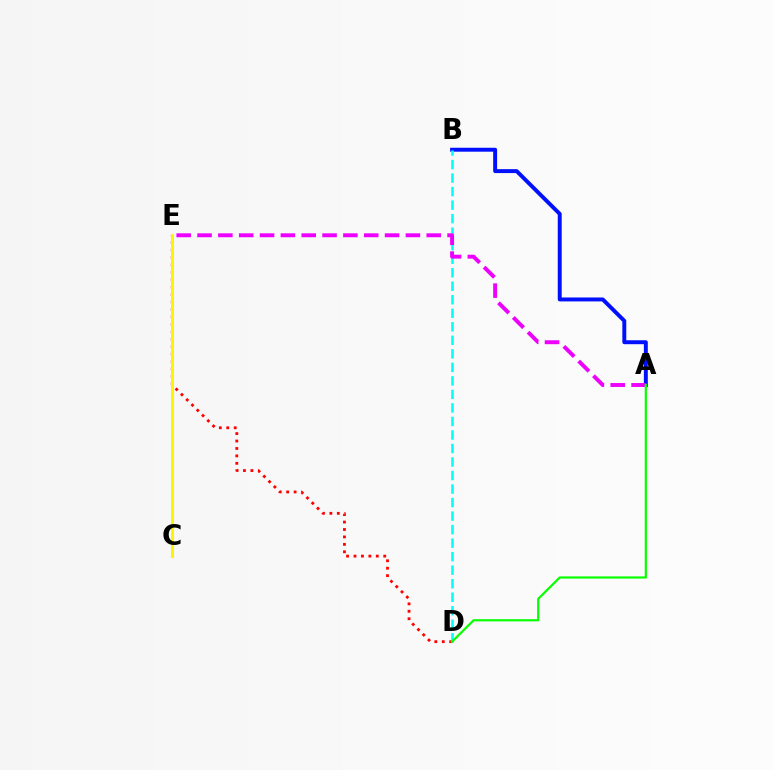{('D', 'E'): [{'color': '#ff0000', 'line_style': 'dotted', 'thickness': 2.02}], ('A', 'B'): [{'color': '#0010ff', 'line_style': 'solid', 'thickness': 2.83}], ('B', 'D'): [{'color': '#00fff6', 'line_style': 'dashed', 'thickness': 1.84}], ('A', 'E'): [{'color': '#ee00ff', 'line_style': 'dashed', 'thickness': 2.83}], ('C', 'E'): [{'color': '#fcf500', 'line_style': 'solid', 'thickness': 2.17}], ('A', 'D'): [{'color': '#08ff00', 'line_style': 'solid', 'thickness': 1.58}]}